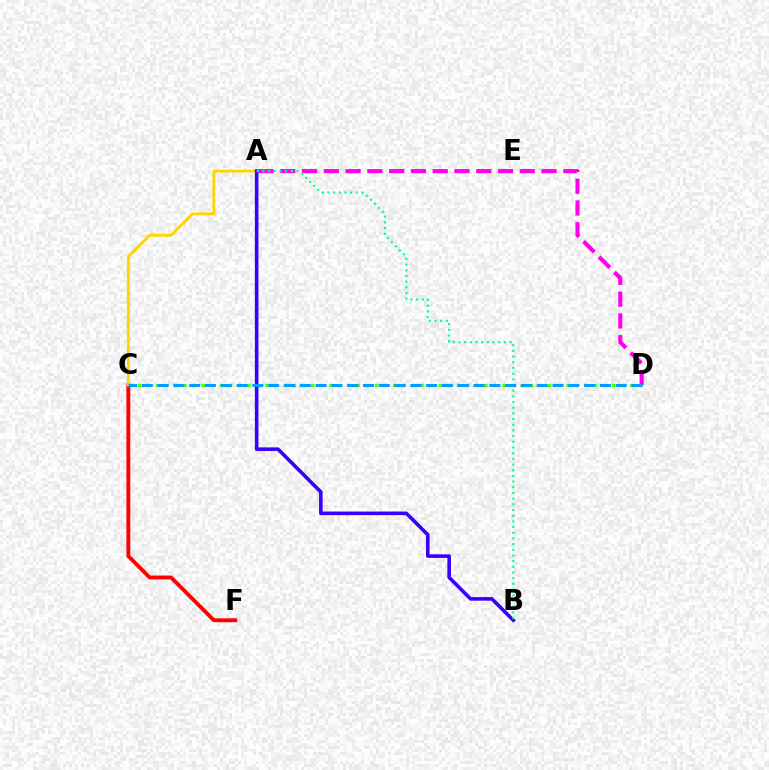{('C', 'D'): [{'color': '#4fff00', 'line_style': 'dotted', 'thickness': 2.48}, {'color': '#009eff', 'line_style': 'dashed', 'thickness': 2.15}], ('A', 'D'): [{'color': '#ff00ed', 'line_style': 'dashed', 'thickness': 2.96}], ('C', 'F'): [{'color': '#ff0000', 'line_style': 'solid', 'thickness': 2.77}], ('A', 'C'): [{'color': '#ffd500', 'line_style': 'solid', 'thickness': 2.07}], ('A', 'B'): [{'color': '#3700ff', 'line_style': 'solid', 'thickness': 2.59}, {'color': '#00ff86', 'line_style': 'dotted', 'thickness': 1.54}]}